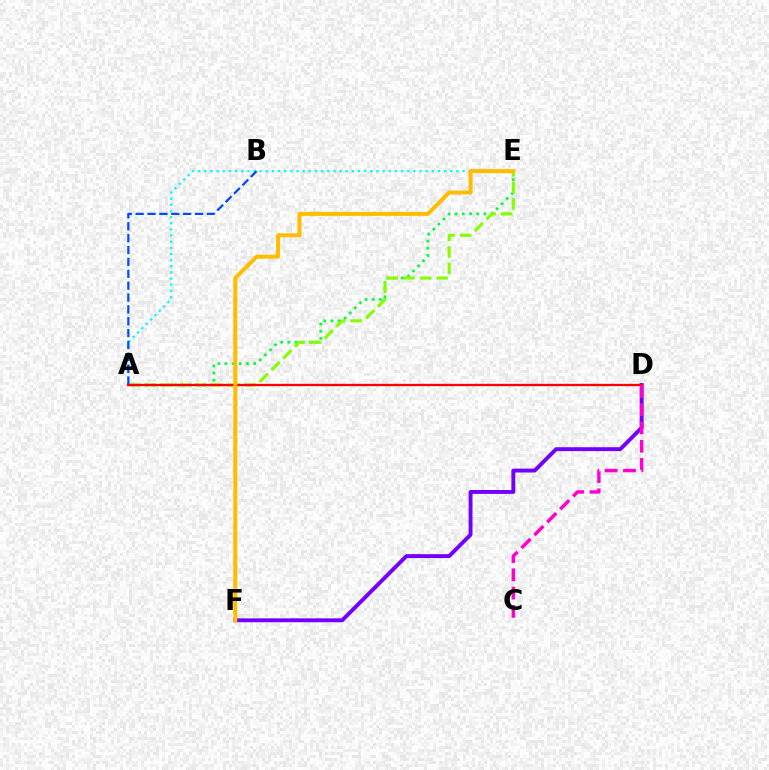{('A', 'E'): [{'color': '#00ff39', 'line_style': 'dotted', 'thickness': 1.95}, {'color': '#00fff6', 'line_style': 'dotted', 'thickness': 1.67}, {'color': '#84ff00', 'line_style': 'dashed', 'thickness': 2.25}], ('D', 'F'): [{'color': '#7200ff', 'line_style': 'solid', 'thickness': 2.81}], ('A', 'B'): [{'color': '#004bff', 'line_style': 'dashed', 'thickness': 1.61}], ('A', 'D'): [{'color': '#ff0000', 'line_style': 'solid', 'thickness': 1.66}], ('E', 'F'): [{'color': '#ffbd00', 'line_style': 'solid', 'thickness': 2.88}], ('C', 'D'): [{'color': '#ff00cf', 'line_style': 'dashed', 'thickness': 2.48}]}